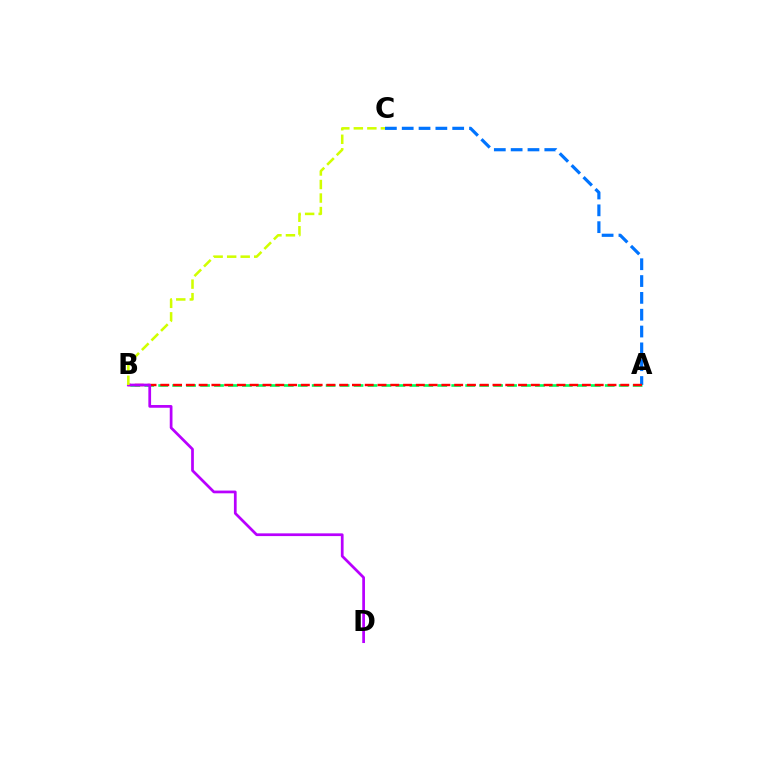{('A', 'C'): [{'color': '#0074ff', 'line_style': 'dashed', 'thickness': 2.29}], ('A', 'B'): [{'color': '#00ff5c', 'line_style': 'dashed', 'thickness': 1.9}, {'color': '#ff0000', 'line_style': 'dashed', 'thickness': 1.74}], ('B', 'D'): [{'color': '#b900ff', 'line_style': 'solid', 'thickness': 1.97}], ('B', 'C'): [{'color': '#d1ff00', 'line_style': 'dashed', 'thickness': 1.84}]}